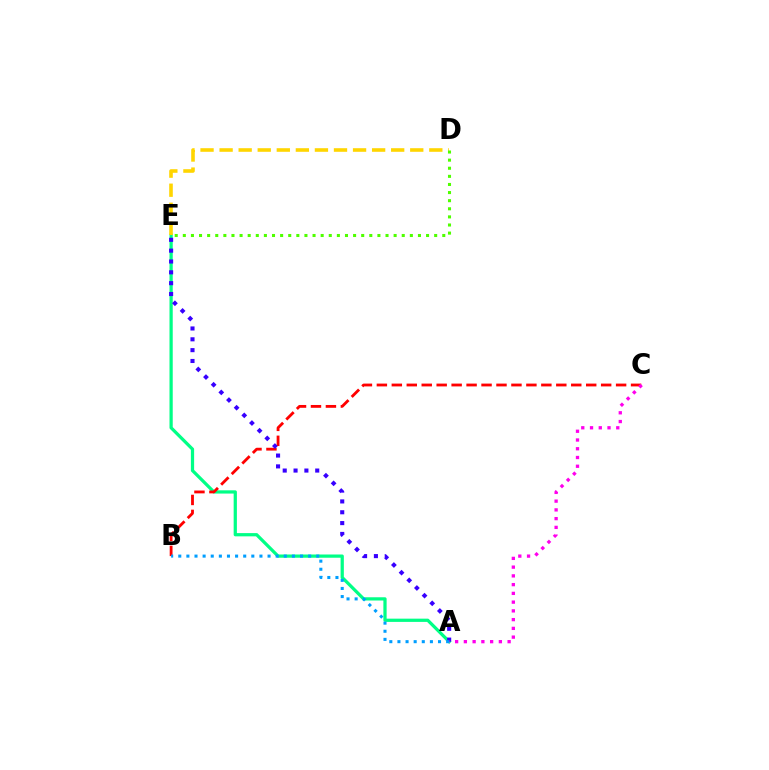{('A', 'E'): [{'color': '#00ff86', 'line_style': 'solid', 'thickness': 2.33}, {'color': '#3700ff', 'line_style': 'dotted', 'thickness': 2.94}], ('B', 'C'): [{'color': '#ff0000', 'line_style': 'dashed', 'thickness': 2.03}], ('D', 'E'): [{'color': '#ffd500', 'line_style': 'dashed', 'thickness': 2.59}, {'color': '#4fff00', 'line_style': 'dotted', 'thickness': 2.2}], ('A', 'C'): [{'color': '#ff00ed', 'line_style': 'dotted', 'thickness': 2.38}], ('A', 'B'): [{'color': '#009eff', 'line_style': 'dotted', 'thickness': 2.21}]}